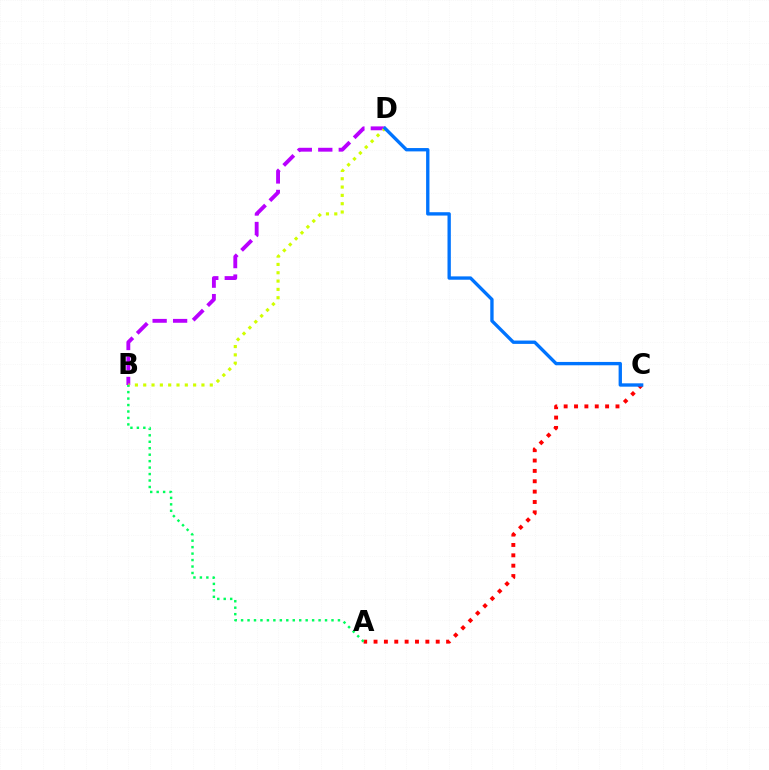{('B', 'D'): [{'color': '#b900ff', 'line_style': 'dashed', 'thickness': 2.78}, {'color': '#d1ff00', 'line_style': 'dotted', 'thickness': 2.26}], ('A', 'C'): [{'color': '#ff0000', 'line_style': 'dotted', 'thickness': 2.82}], ('C', 'D'): [{'color': '#0074ff', 'line_style': 'solid', 'thickness': 2.41}], ('A', 'B'): [{'color': '#00ff5c', 'line_style': 'dotted', 'thickness': 1.75}]}